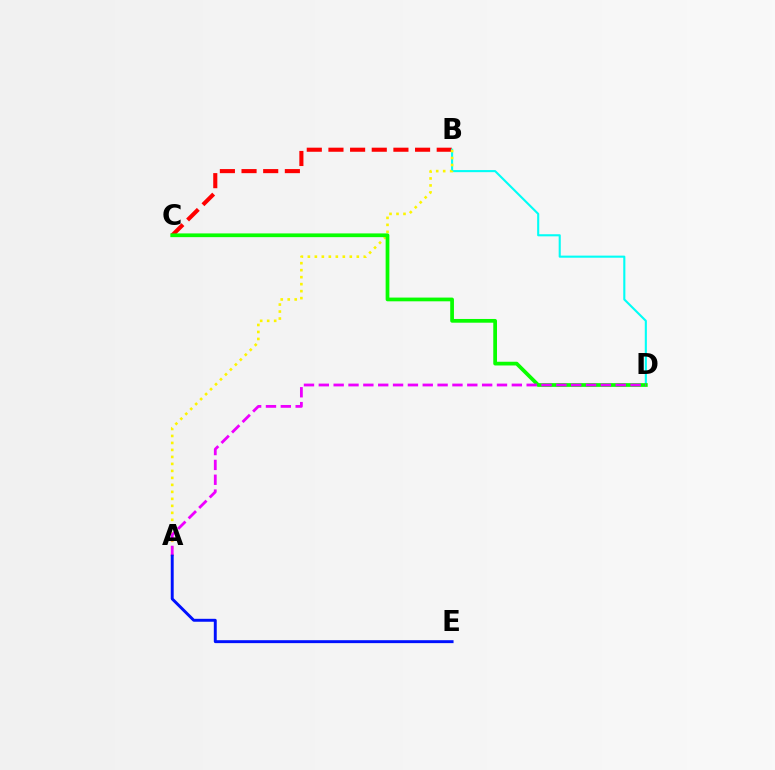{('B', 'C'): [{'color': '#ff0000', 'line_style': 'dashed', 'thickness': 2.94}], ('B', 'D'): [{'color': '#00fff6', 'line_style': 'solid', 'thickness': 1.52}], ('A', 'B'): [{'color': '#fcf500', 'line_style': 'dotted', 'thickness': 1.9}], ('C', 'D'): [{'color': '#08ff00', 'line_style': 'solid', 'thickness': 2.69}], ('A', 'D'): [{'color': '#ee00ff', 'line_style': 'dashed', 'thickness': 2.02}], ('A', 'E'): [{'color': '#0010ff', 'line_style': 'solid', 'thickness': 2.11}]}